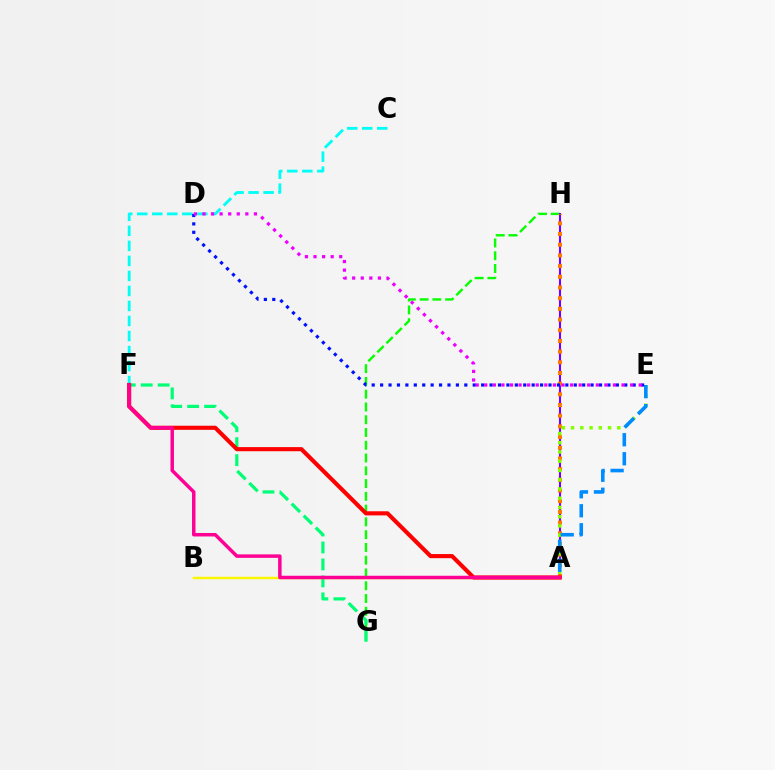{('G', 'H'): [{'color': '#08ff00', 'line_style': 'dashed', 'thickness': 1.74}], ('F', 'G'): [{'color': '#00ff74', 'line_style': 'dashed', 'thickness': 2.3}], ('A', 'H'): [{'color': '#7200ff', 'line_style': 'solid', 'thickness': 1.5}, {'color': '#ff7c00', 'line_style': 'dotted', 'thickness': 2.9}], ('C', 'F'): [{'color': '#00fff6', 'line_style': 'dashed', 'thickness': 2.04}], ('A', 'E'): [{'color': '#84ff00', 'line_style': 'dotted', 'thickness': 2.51}, {'color': '#008cff', 'line_style': 'dashed', 'thickness': 2.58}], ('A', 'B'): [{'color': '#fcf500', 'line_style': 'solid', 'thickness': 1.76}], ('D', 'E'): [{'color': '#0010ff', 'line_style': 'dotted', 'thickness': 2.29}, {'color': '#ee00ff', 'line_style': 'dotted', 'thickness': 2.33}], ('A', 'F'): [{'color': '#ff0000', 'line_style': 'solid', 'thickness': 2.96}, {'color': '#ff0094', 'line_style': 'solid', 'thickness': 2.5}]}